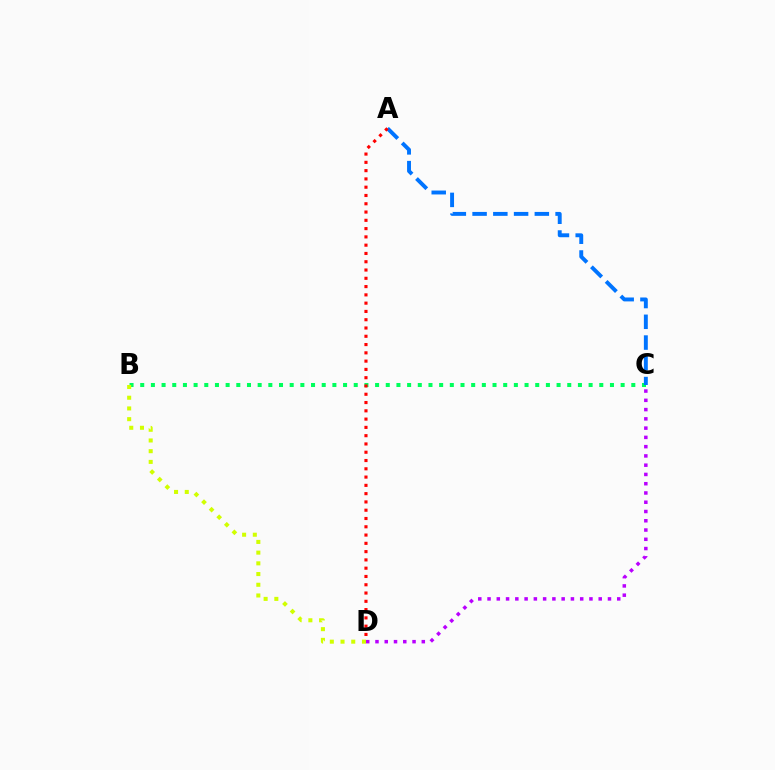{('B', 'C'): [{'color': '#00ff5c', 'line_style': 'dotted', 'thickness': 2.9}], ('A', 'C'): [{'color': '#0074ff', 'line_style': 'dashed', 'thickness': 2.82}], ('A', 'D'): [{'color': '#ff0000', 'line_style': 'dotted', 'thickness': 2.25}], ('B', 'D'): [{'color': '#d1ff00', 'line_style': 'dotted', 'thickness': 2.91}], ('C', 'D'): [{'color': '#b900ff', 'line_style': 'dotted', 'thickness': 2.52}]}